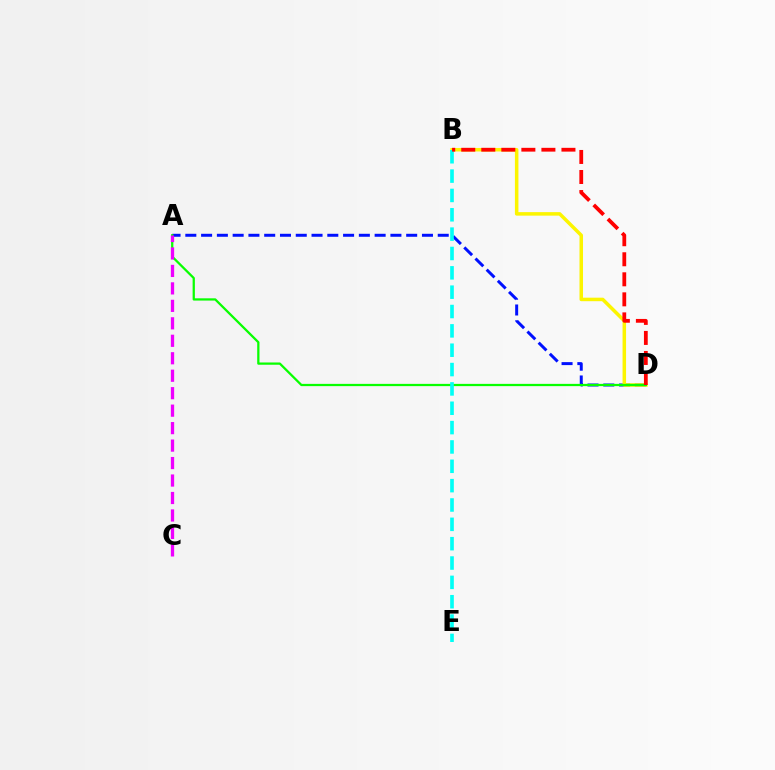{('A', 'D'): [{'color': '#0010ff', 'line_style': 'dashed', 'thickness': 2.14}, {'color': '#08ff00', 'line_style': 'solid', 'thickness': 1.63}], ('B', 'D'): [{'color': '#fcf500', 'line_style': 'solid', 'thickness': 2.53}, {'color': '#ff0000', 'line_style': 'dashed', 'thickness': 2.72}], ('B', 'E'): [{'color': '#00fff6', 'line_style': 'dashed', 'thickness': 2.63}], ('A', 'C'): [{'color': '#ee00ff', 'line_style': 'dashed', 'thickness': 2.37}]}